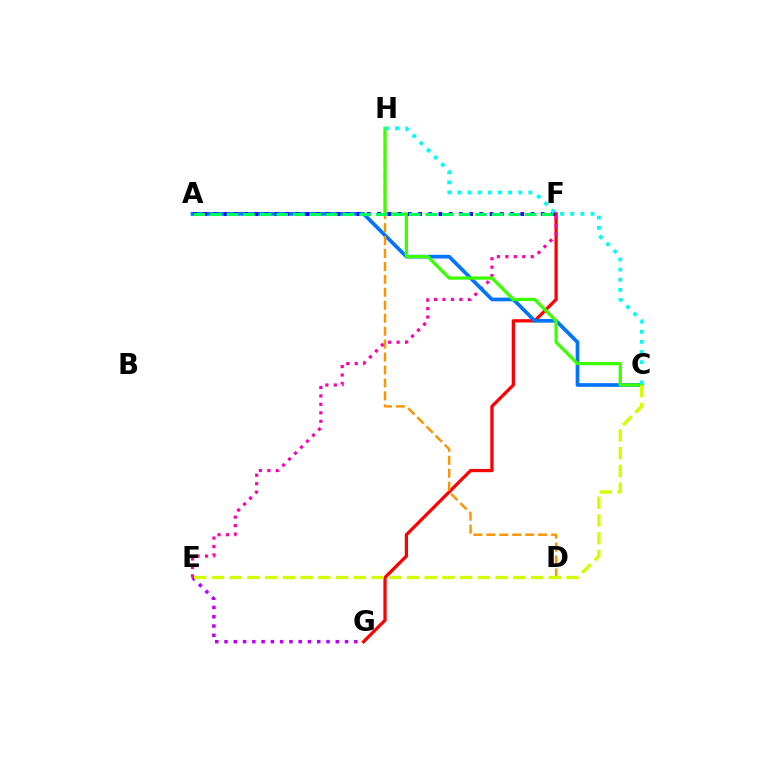{('E', 'G'): [{'color': '#b900ff', 'line_style': 'dotted', 'thickness': 2.52}], ('F', 'G'): [{'color': '#ff0000', 'line_style': 'solid', 'thickness': 2.34}], ('E', 'F'): [{'color': '#ff00ac', 'line_style': 'dotted', 'thickness': 2.3}], ('A', 'C'): [{'color': '#0074ff', 'line_style': 'solid', 'thickness': 2.65}], ('D', 'H'): [{'color': '#ff9400', 'line_style': 'dashed', 'thickness': 1.76}], ('C', 'H'): [{'color': '#3dff00', 'line_style': 'solid', 'thickness': 2.36}, {'color': '#00fff6', 'line_style': 'dotted', 'thickness': 2.76}], ('A', 'F'): [{'color': '#2500ff', 'line_style': 'dotted', 'thickness': 2.78}, {'color': '#00ff5c', 'line_style': 'dashed', 'thickness': 2.25}], ('C', 'E'): [{'color': '#d1ff00', 'line_style': 'dashed', 'thickness': 2.41}]}